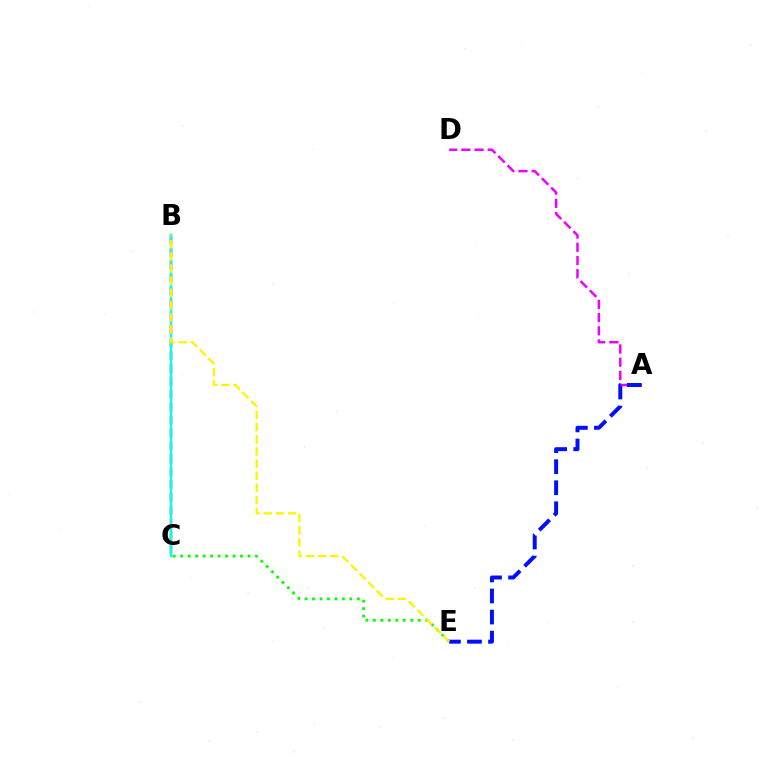{('B', 'C'): [{'color': '#ff0000', 'line_style': 'dashed', 'thickness': 1.75}, {'color': '#00fff6', 'line_style': 'solid', 'thickness': 1.79}], ('C', 'E'): [{'color': '#08ff00', 'line_style': 'dotted', 'thickness': 2.03}], ('A', 'D'): [{'color': '#ee00ff', 'line_style': 'dashed', 'thickness': 1.79}], ('A', 'E'): [{'color': '#0010ff', 'line_style': 'dashed', 'thickness': 2.86}], ('B', 'E'): [{'color': '#fcf500', 'line_style': 'dashed', 'thickness': 1.65}]}